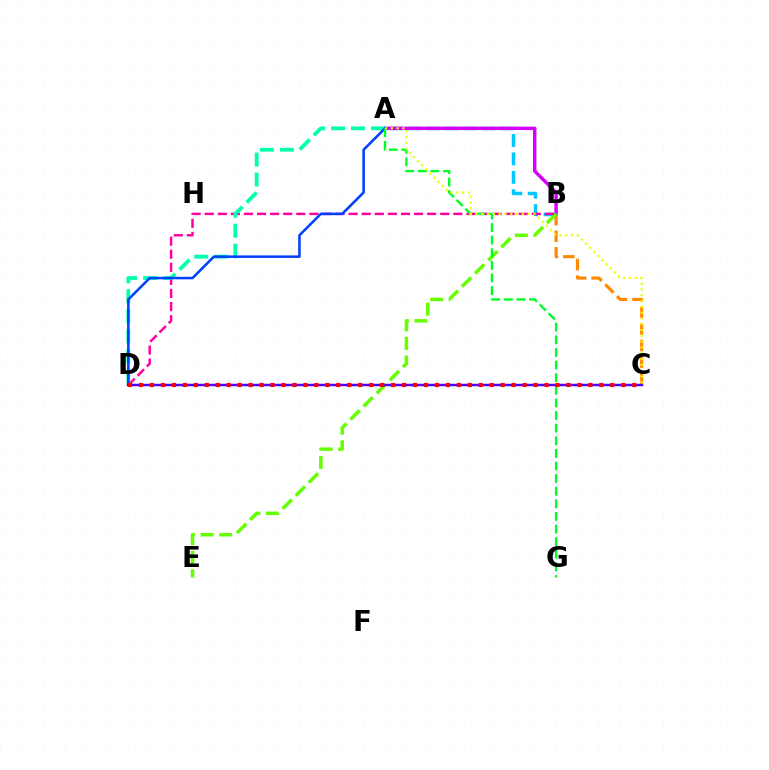{('A', 'B'): [{'color': '#00c7ff', 'line_style': 'dashed', 'thickness': 2.5}, {'color': '#d600ff', 'line_style': 'solid', 'thickness': 2.46}], ('B', 'C'): [{'color': '#ff8800', 'line_style': 'dashed', 'thickness': 2.25}], ('B', 'E'): [{'color': '#66ff00', 'line_style': 'dashed', 'thickness': 2.52}], ('B', 'D'): [{'color': '#ff00a0', 'line_style': 'dashed', 'thickness': 1.78}], ('A', 'D'): [{'color': '#00ffaf', 'line_style': 'dashed', 'thickness': 2.72}, {'color': '#003fff', 'line_style': 'solid', 'thickness': 1.83}], ('A', 'G'): [{'color': '#00ff27', 'line_style': 'dashed', 'thickness': 1.71}], ('C', 'D'): [{'color': '#4f00ff', 'line_style': 'solid', 'thickness': 1.78}, {'color': '#ff0000', 'line_style': 'dotted', 'thickness': 2.98}], ('A', 'C'): [{'color': '#eeff00', 'line_style': 'dotted', 'thickness': 1.58}]}